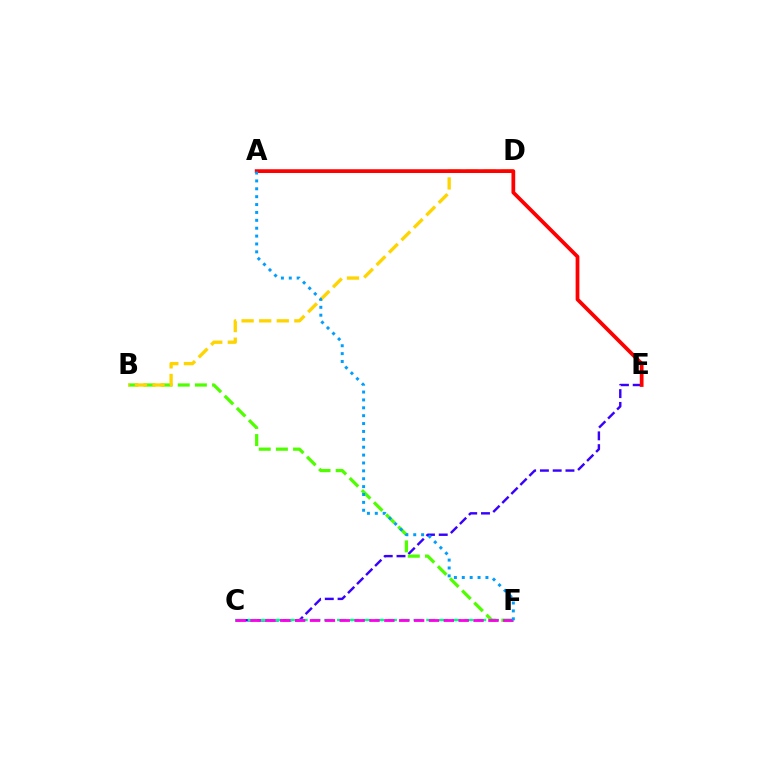{('C', 'E'): [{'color': '#3700ff', 'line_style': 'dashed', 'thickness': 1.74}], ('B', 'F'): [{'color': '#4fff00', 'line_style': 'dashed', 'thickness': 2.33}], ('C', 'F'): [{'color': '#00ff86', 'line_style': 'dashed', 'thickness': 1.73}, {'color': '#ff00ed', 'line_style': 'dashed', 'thickness': 2.02}], ('B', 'D'): [{'color': '#ffd500', 'line_style': 'dashed', 'thickness': 2.39}], ('A', 'E'): [{'color': '#ff0000', 'line_style': 'solid', 'thickness': 2.7}], ('A', 'F'): [{'color': '#009eff', 'line_style': 'dotted', 'thickness': 2.14}]}